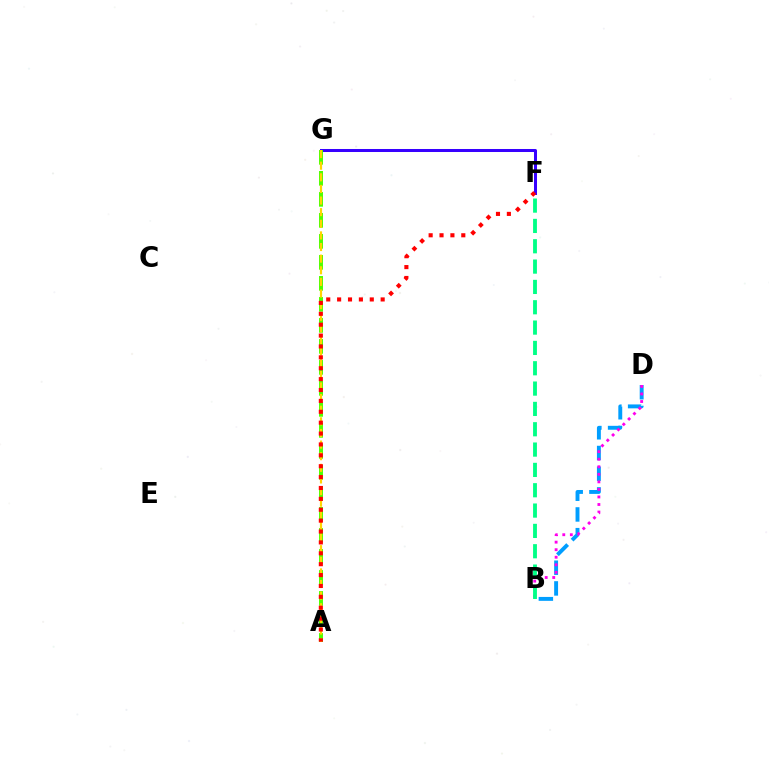{('F', 'G'): [{'color': '#3700ff', 'line_style': 'solid', 'thickness': 2.17}], ('B', 'D'): [{'color': '#009eff', 'line_style': 'dashed', 'thickness': 2.81}, {'color': '#ff00ed', 'line_style': 'dotted', 'thickness': 2.05}], ('A', 'G'): [{'color': '#4fff00', 'line_style': 'dashed', 'thickness': 2.85}, {'color': '#ffd500', 'line_style': 'dashed', 'thickness': 1.58}], ('A', 'F'): [{'color': '#ff0000', 'line_style': 'dotted', 'thickness': 2.96}], ('B', 'F'): [{'color': '#00ff86', 'line_style': 'dashed', 'thickness': 2.76}]}